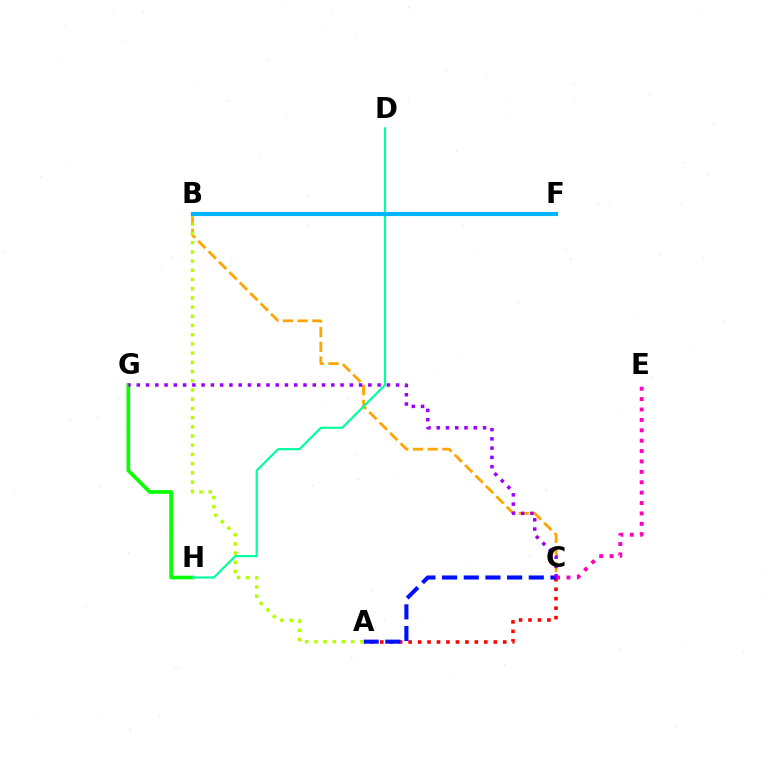{('A', 'C'): [{'color': '#ff0000', 'line_style': 'dotted', 'thickness': 2.57}, {'color': '#0010ff', 'line_style': 'dashed', 'thickness': 2.94}], ('G', 'H'): [{'color': '#08ff00', 'line_style': 'solid', 'thickness': 2.64}], ('B', 'C'): [{'color': '#ffa500', 'line_style': 'dashed', 'thickness': 2.0}], ('C', 'E'): [{'color': '#ff00bd', 'line_style': 'dotted', 'thickness': 2.82}], ('A', 'B'): [{'color': '#b3ff00', 'line_style': 'dotted', 'thickness': 2.5}], ('D', 'H'): [{'color': '#00ff9d', 'line_style': 'solid', 'thickness': 1.55}], ('C', 'G'): [{'color': '#9b00ff', 'line_style': 'dotted', 'thickness': 2.52}], ('B', 'F'): [{'color': '#00b5ff', 'line_style': 'solid', 'thickness': 2.99}]}